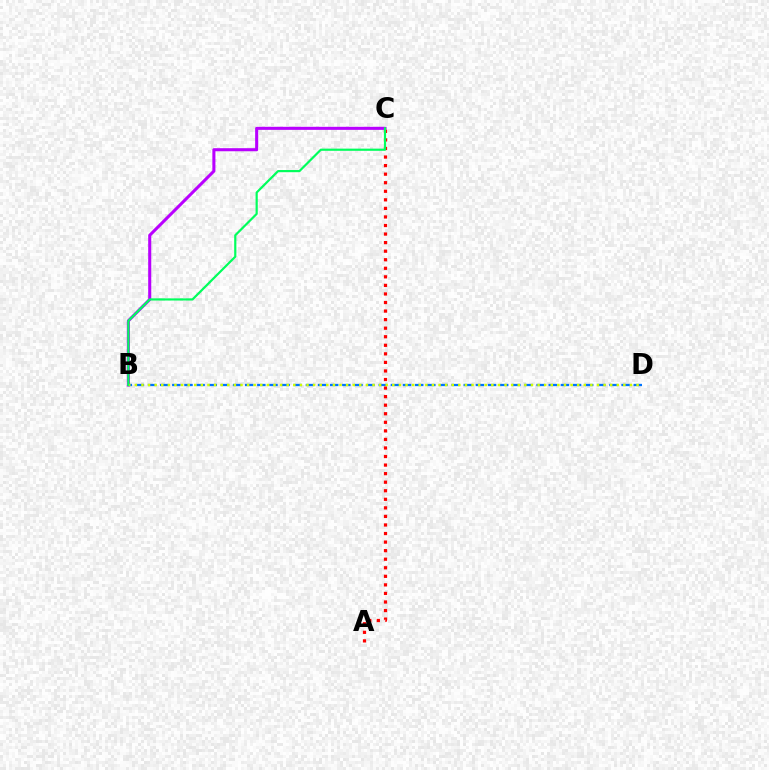{('B', 'C'): [{'color': '#b900ff', 'line_style': 'solid', 'thickness': 2.2}, {'color': '#00ff5c', 'line_style': 'solid', 'thickness': 1.58}], ('B', 'D'): [{'color': '#0074ff', 'line_style': 'dashed', 'thickness': 1.65}, {'color': '#d1ff00', 'line_style': 'dotted', 'thickness': 1.79}], ('A', 'C'): [{'color': '#ff0000', 'line_style': 'dotted', 'thickness': 2.32}]}